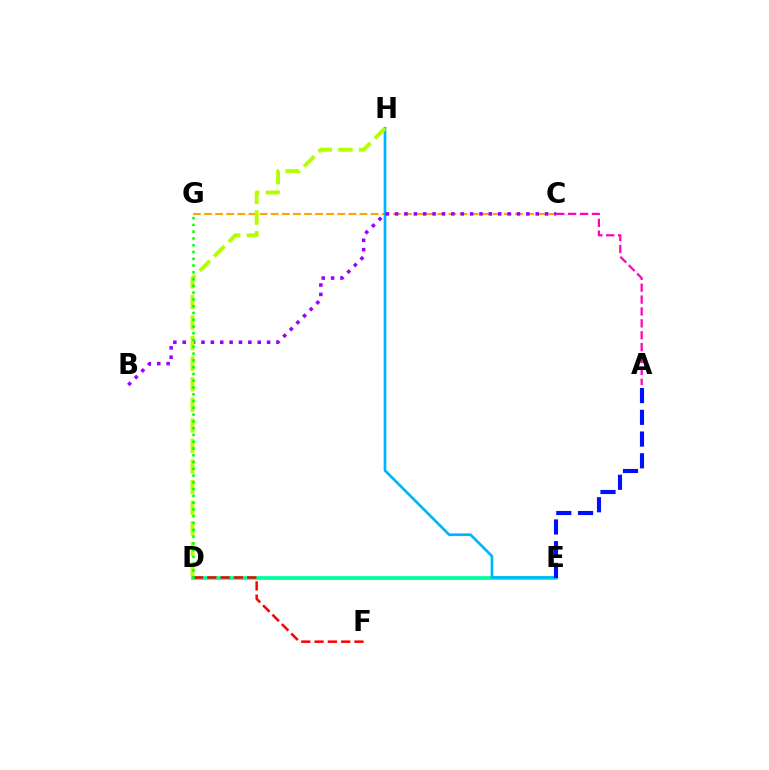{('C', 'G'): [{'color': '#ffa500', 'line_style': 'dashed', 'thickness': 1.51}], ('D', 'E'): [{'color': '#00ff9d', 'line_style': 'solid', 'thickness': 2.67}], ('E', 'H'): [{'color': '#00b5ff', 'line_style': 'solid', 'thickness': 1.94}], ('B', 'C'): [{'color': '#9b00ff', 'line_style': 'dotted', 'thickness': 2.55}], ('D', 'H'): [{'color': '#b3ff00', 'line_style': 'dashed', 'thickness': 2.8}], ('A', 'C'): [{'color': '#ff00bd', 'line_style': 'dashed', 'thickness': 1.62}], ('D', 'F'): [{'color': '#ff0000', 'line_style': 'dashed', 'thickness': 1.81}], ('D', 'G'): [{'color': '#08ff00', 'line_style': 'dotted', 'thickness': 1.84}], ('A', 'E'): [{'color': '#0010ff', 'line_style': 'dashed', 'thickness': 2.95}]}